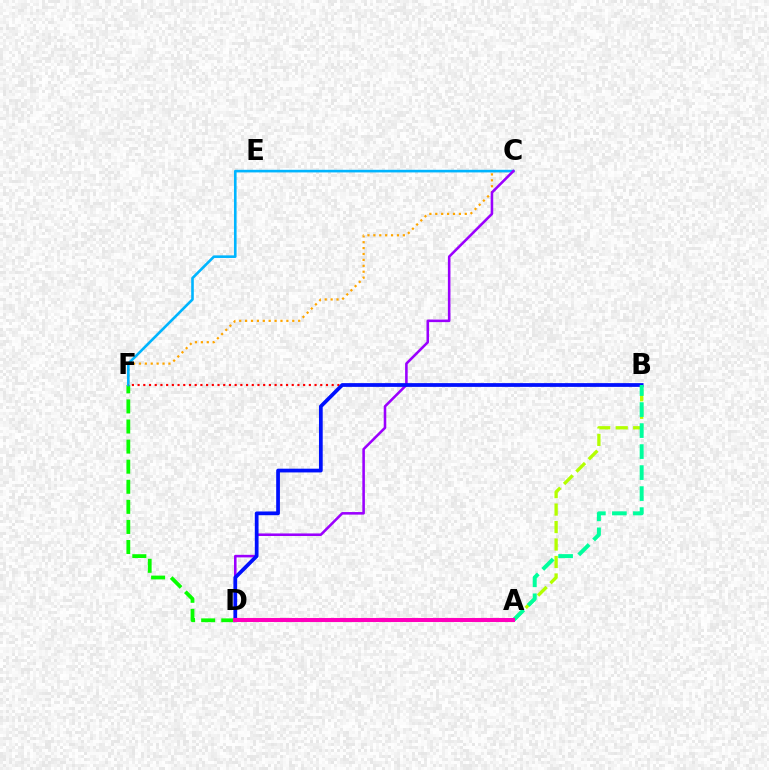{('D', 'F'): [{'color': '#08ff00', 'line_style': 'dashed', 'thickness': 2.73}], ('C', 'F'): [{'color': '#ffa500', 'line_style': 'dotted', 'thickness': 1.6}, {'color': '#00b5ff', 'line_style': 'solid', 'thickness': 1.88}], ('C', 'D'): [{'color': '#9b00ff', 'line_style': 'solid', 'thickness': 1.85}], ('B', 'F'): [{'color': '#ff0000', 'line_style': 'dotted', 'thickness': 1.55}], ('B', 'D'): [{'color': '#0010ff', 'line_style': 'solid', 'thickness': 2.69}], ('A', 'B'): [{'color': '#b3ff00', 'line_style': 'dashed', 'thickness': 2.37}, {'color': '#00ff9d', 'line_style': 'dashed', 'thickness': 2.85}], ('A', 'D'): [{'color': '#ff00bd', 'line_style': 'solid', 'thickness': 2.91}]}